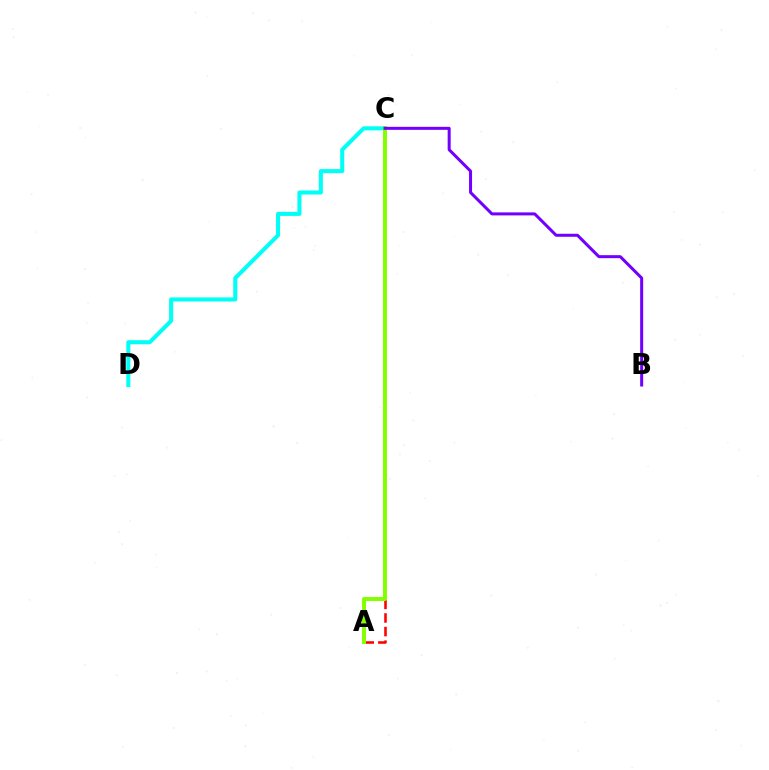{('A', 'C'): [{'color': '#ff0000', 'line_style': 'dashed', 'thickness': 1.85}, {'color': '#84ff00', 'line_style': 'solid', 'thickness': 2.89}], ('C', 'D'): [{'color': '#00fff6', 'line_style': 'solid', 'thickness': 2.92}], ('B', 'C'): [{'color': '#7200ff', 'line_style': 'solid', 'thickness': 2.17}]}